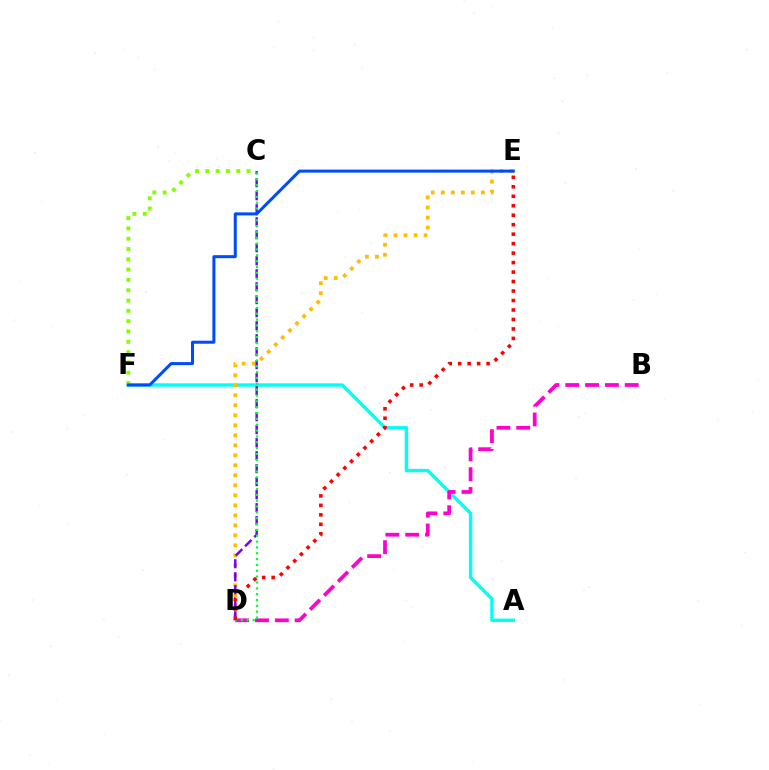{('A', 'F'): [{'color': '#00fff6', 'line_style': 'solid', 'thickness': 2.45}], ('D', 'E'): [{'color': '#ffbd00', 'line_style': 'dotted', 'thickness': 2.72}, {'color': '#ff0000', 'line_style': 'dotted', 'thickness': 2.57}], ('B', 'D'): [{'color': '#ff00cf', 'line_style': 'dashed', 'thickness': 2.69}], ('C', 'D'): [{'color': '#7200ff', 'line_style': 'dashed', 'thickness': 1.77}, {'color': '#00ff39', 'line_style': 'dotted', 'thickness': 1.59}], ('C', 'F'): [{'color': '#84ff00', 'line_style': 'dotted', 'thickness': 2.8}], ('E', 'F'): [{'color': '#004bff', 'line_style': 'solid', 'thickness': 2.18}]}